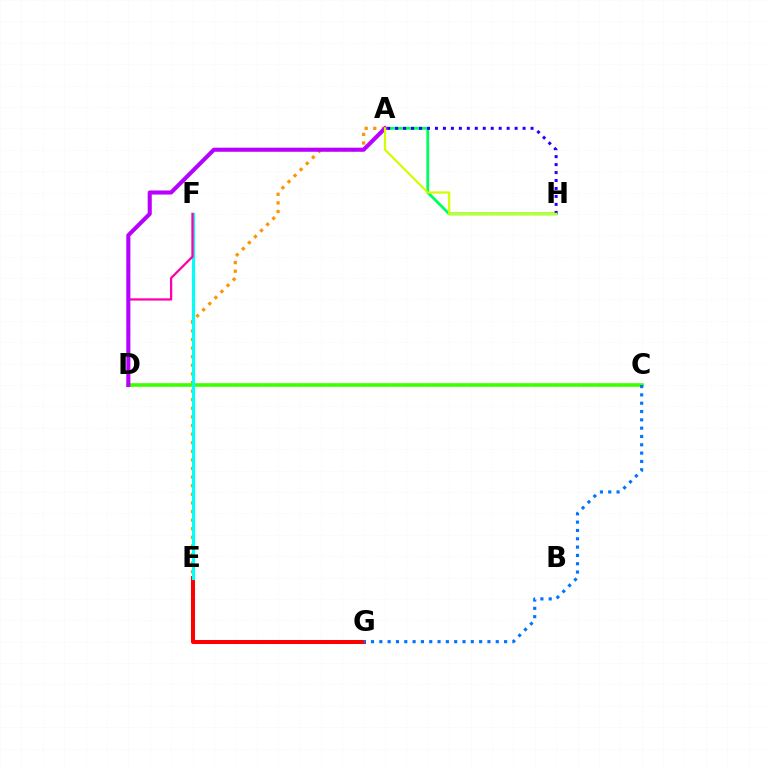{('A', 'E'): [{'color': '#ff9400', 'line_style': 'dotted', 'thickness': 2.34}], ('E', 'G'): [{'color': '#ff0000', 'line_style': 'solid', 'thickness': 2.89}], ('A', 'H'): [{'color': '#00ff5c', 'line_style': 'solid', 'thickness': 2.02}, {'color': '#2500ff', 'line_style': 'dotted', 'thickness': 2.16}, {'color': '#d1ff00', 'line_style': 'solid', 'thickness': 1.58}], ('C', 'D'): [{'color': '#3dff00', 'line_style': 'solid', 'thickness': 2.58}], ('E', 'F'): [{'color': '#00fff6', 'line_style': 'solid', 'thickness': 2.26}], ('D', 'F'): [{'color': '#ff00ac', 'line_style': 'solid', 'thickness': 1.63}], ('A', 'D'): [{'color': '#b900ff', 'line_style': 'solid', 'thickness': 2.94}], ('C', 'G'): [{'color': '#0074ff', 'line_style': 'dotted', 'thickness': 2.26}]}